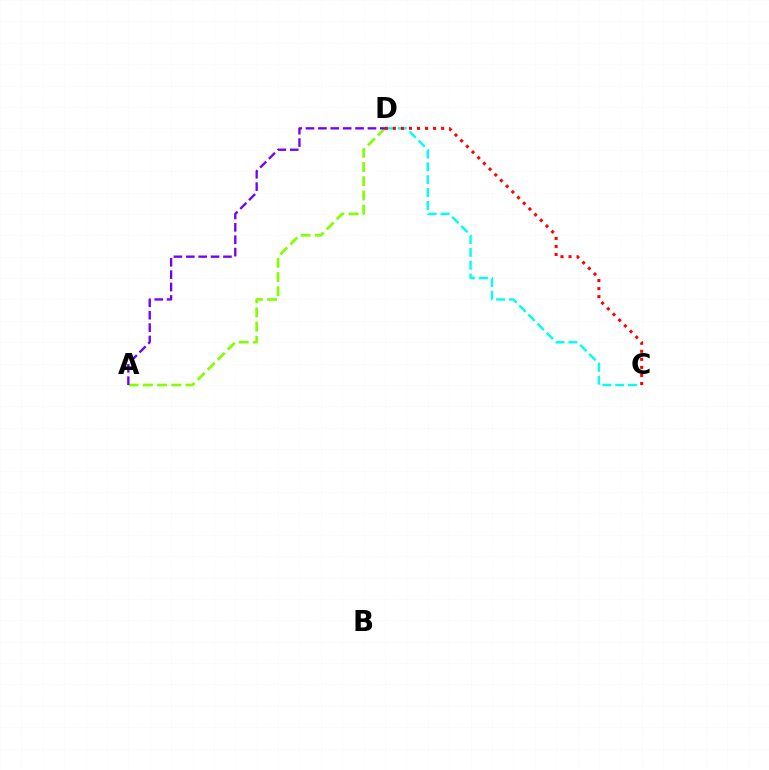{('C', 'D'): [{'color': '#00fff6', 'line_style': 'dashed', 'thickness': 1.75}, {'color': '#ff0000', 'line_style': 'dotted', 'thickness': 2.19}], ('A', 'D'): [{'color': '#84ff00', 'line_style': 'dashed', 'thickness': 1.93}, {'color': '#7200ff', 'line_style': 'dashed', 'thickness': 1.68}]}